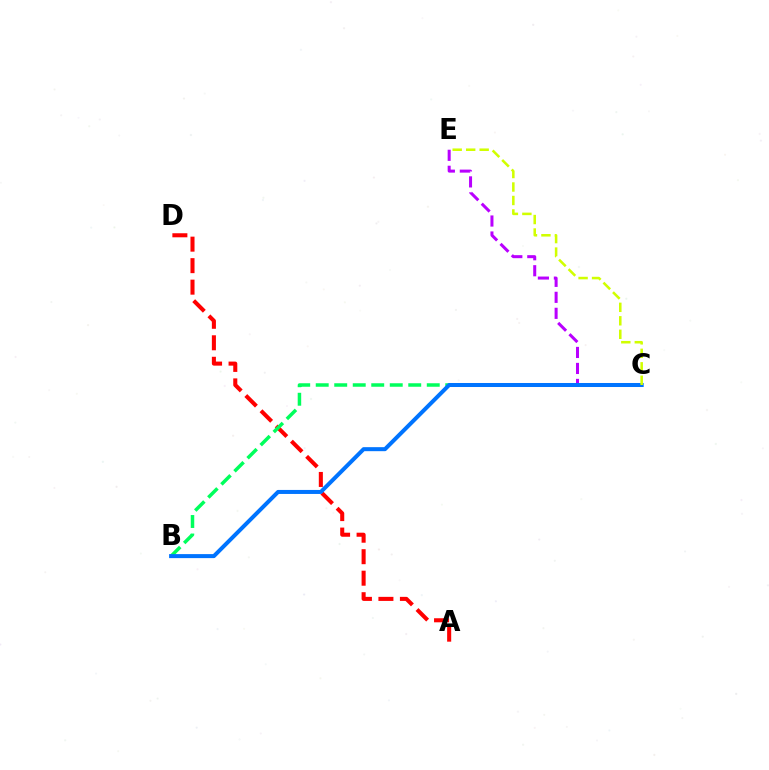{('A', 'D'): [{'color': '#ff0000', 'line_style': 'dashed', 'thickness': 2.92}], ('B', 'C'): [{'color': '#00ff5c', 'line_style': 'dashed', 'thickness': 2.51}, {'color': '#0074ff', 'line_style': 'solid', 'thickness': 2.89}], ('C', 'E'): [{'color': '#b900ff', 'line_style': 'dashed', 'thickness': 2.17}, {'color': '#d1ff00', 'line_style': 'dashed', 'thickness': 1.83}]}